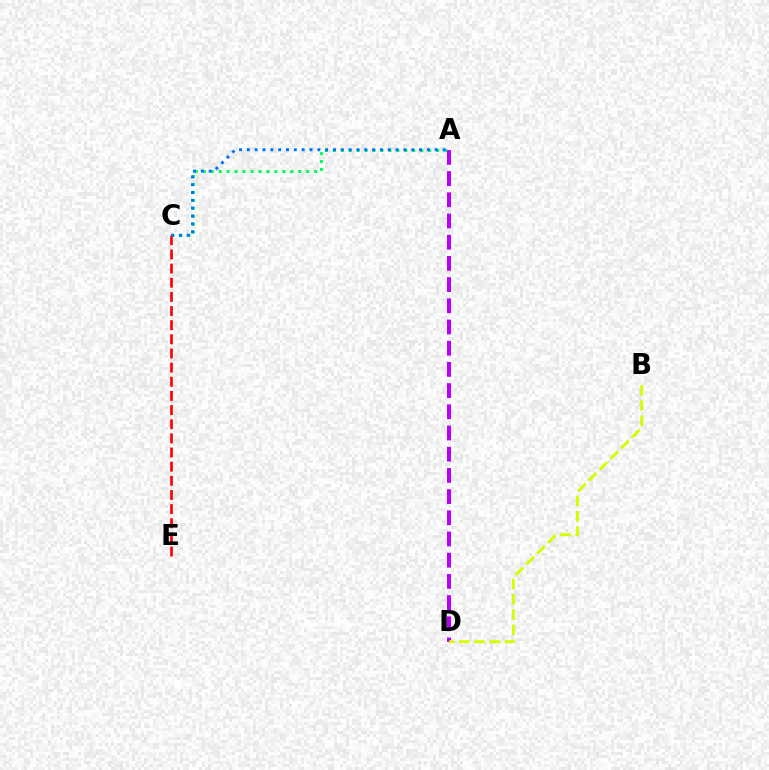{('A', 'C'): [{'color': '#00ff5c', 'line_style': 'dotted', 'thickness': 2.16}, {'color': '#0074ff', 'line_style': 'dotted', 'thickness': 2.13}], ('C', 'E'): [{'color': '#ff0000', 'line_style': 'dashed', 'thickness': 1.92}], ('A', 'D'): [{'color': '#b900ff', 'line_style': 'dashed', 'thickness': 2.88}], ('B', 'D'): [{'color': '#d1ff00', 'line_style': 'dashed', 'thickness': 2.07}]}